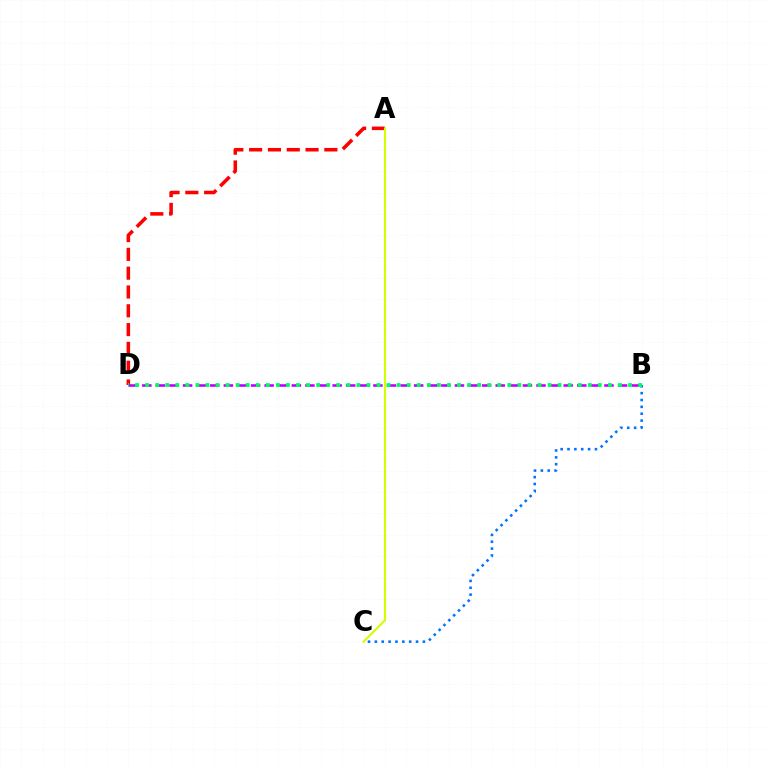{('A', 'D'): [{'color': '#ff0000', 'line_style': 'dashed', 'thickness': 2.56}], ('B', 'D'): [{'color': '#b900ff', 'line_style': 'dashed', 'thickness': 1.85}, {'color': '#00ff5c', 'line_style': 'dotted', 'thickness': 2.73}], ('A', 'C'): [{'color': '#d1ff00', 'line_style': 'solid', 'thickness': 1.53}], ('B', 'C'): [{'color': '#0074ff', 'line_style': 'dotted', 'thickness': 1.86}]}